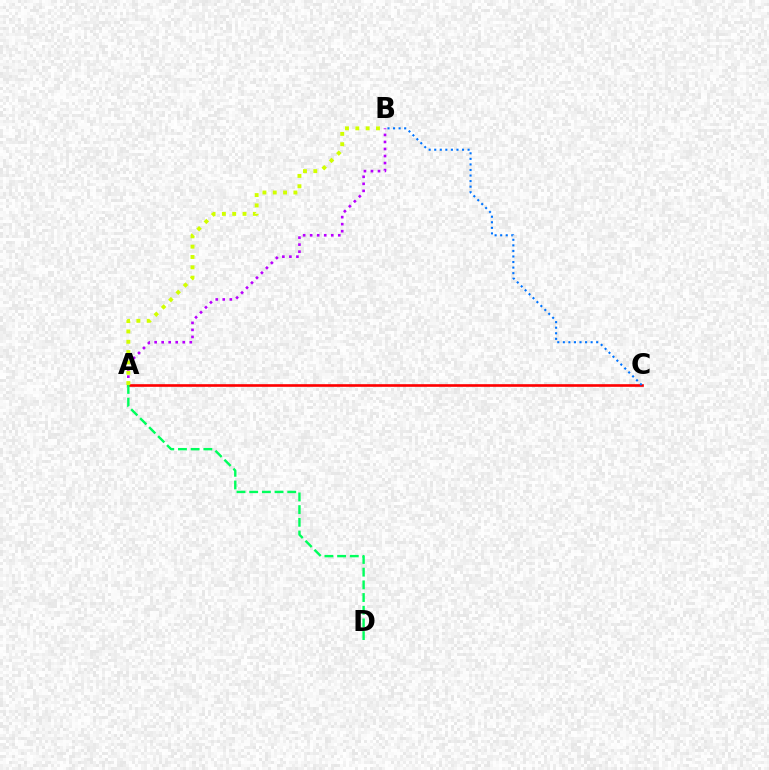{('A', 'C'): [{'color': '#ff0000', 'line_style': 'solid', 'thickness': 1.9}], ('A', 'D'): [{'color': '#00ff5c', 'line_style': 'dashed', 'thickness': 1.72}], ('A', 'B'): [{'color': '#b900ff', 'line_style': 'dotted', 'thickness': 1.91}, {'color': '#d1ff00', 'line_style': 'dotted', 'thickness': 2.8}], ('B', 'C'): [{'color': '#0074ff', 'line_style': 'dotted', 'thickness': 1.51}]}